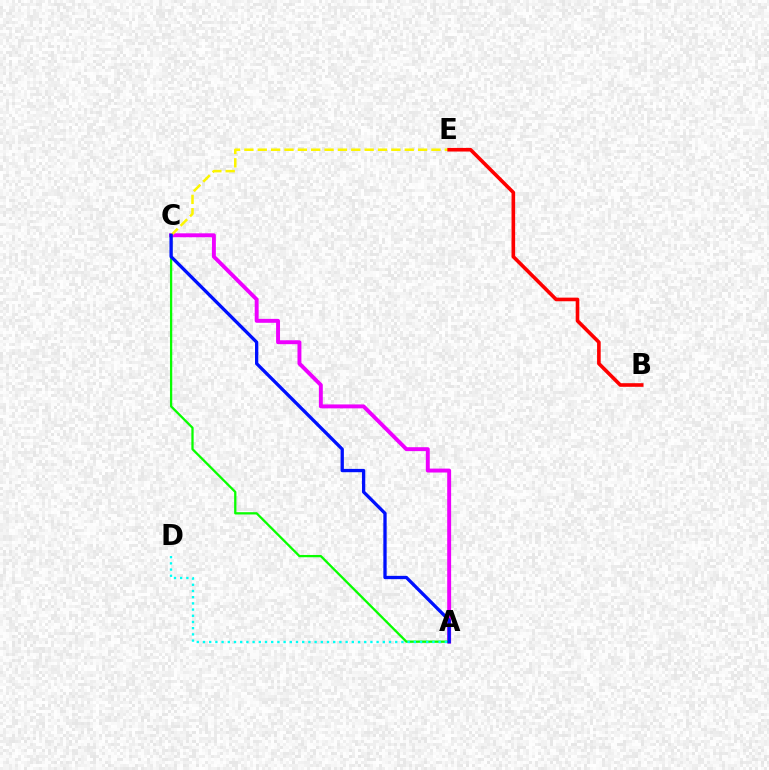{('A', 'C'): [{'color': '#ee00ff', 'line_style': 'solid', 'thickness': 2.82}, {'color': '#08ff00', 'line_style': 'solid', 'thickness': 1.64}, {'color': '#0010ff', 'line_style': 'solid', 'thickness': 2.38}], ('C', 'E'): [{'color': '#fcf500', 'line_style': 'dashed', 'thickness': 1.82}], ('A', 'D'): [{'color': '#00fff6', 'line_style': 'dotted', 'thickness': 1.68}], ('B', 'E'): [{'color': '#ff0000', 'line_style': 'solid', 'thickness': 2.61}]}